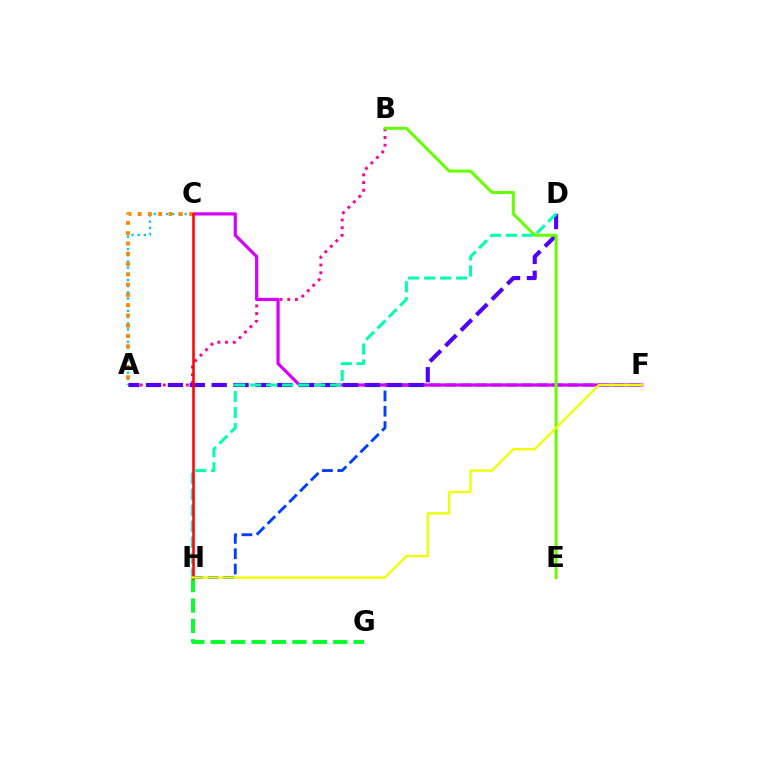{('F', 'H'): [{'color': '#003fff', 'line_style': 'dashed', 'thickness': 2.08}, {'color': '#eeff00', 'line_style': 'solid', 'thickness': 1.67}], ('A', 'C'): [{'color': '#00c7ff', 'line_style': 'dotted', 'thickness': 1.68}, {'color': '#ff8800', 'line_style': 'dotted', 'thickness': 2.79}], ('A', 'B'): [{'color': '#ff00a0', 'line_style': 'dotted', 'thickness': 2.09}], ('C', 'F'): [{'color': '#d600ff', 'line_style': 'solid', 'thickness': 2.3}], ('A', 'D'): [{'color': '#4f00ff', 'line_style': 'dashed', 'thickness': 2.97}], ('G', 'H'): [{'color': '#00ff27', 'line_style': 'dashed', 'thickness': 2.77}], ('B', 'E'): [{'color': '#66ff00', 'line_style': 'solid', 'thickness': 2.15}], ('D', 'H'): [{'color': '#00ffaf', 'line_style': 'dashed', 'thickness': 2.17}], ('C', 'H'): [{'color': '#ff0000', 'line_style': 'solid', 'thickness': 1.82}]}